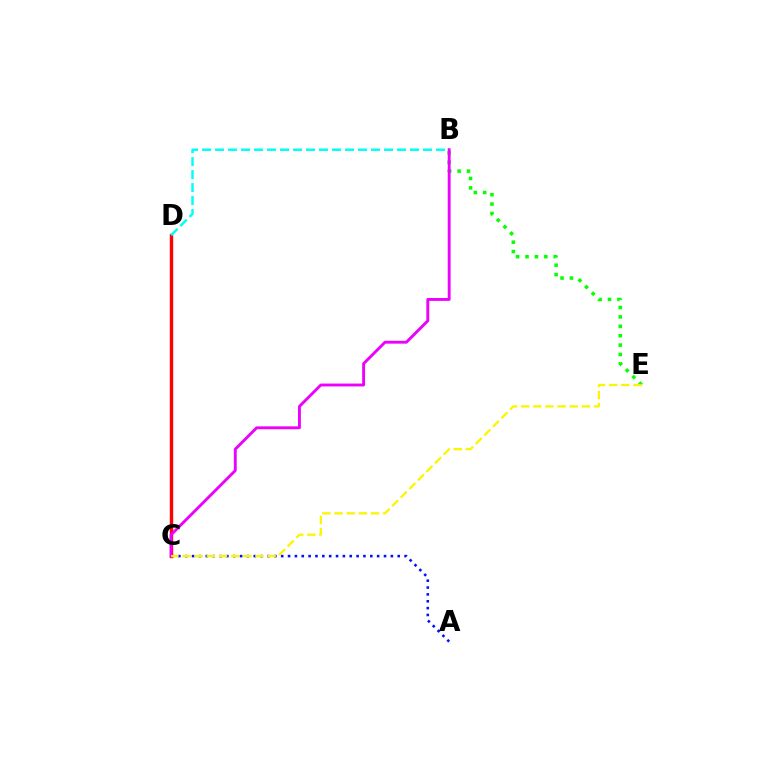{('A', 'C'): [{'color': '#0010ff', 'line_style': 'dotted', 'thickness': 1.86}], ('B', 'E'): [{'color': '#08ff00', 'line_style': 'dotted', 'thickness': 2.55}], ('C', 'D'): [{'color': '#ff0000', 'line_style': 'solid', 'thickness': 2.44}], ('B', 'D'): [{'color': '#00fff6', 'line_style': 'dashed', 'thickness': 1.77}], ('B', 'C'): [{'color': '#ee00ff', 'line_style': 'solid', 'thickness': 2.08}], ('C', 'E'): [{'color': '#fcf500', 'line_style': 'dashed', 'thickness': 1.65}]}